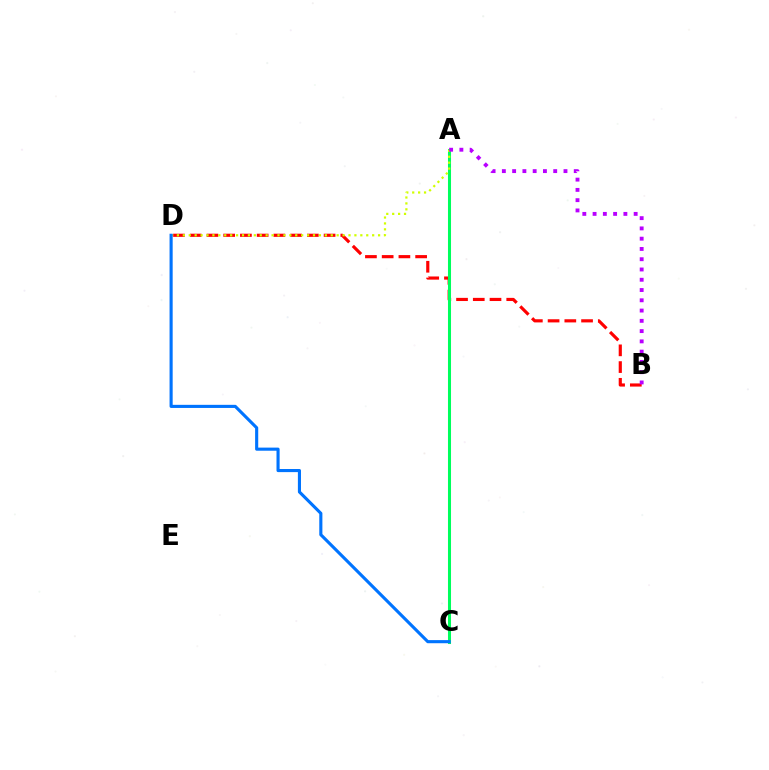{('B', 'D'): [{'color': '#ff0000', 'line_style': 'dashed', 'thickness': 2.27}], ('A', 'C'): [{'color': '#00ff5c', 'line_style': 'solid', 'thickness': 2.19}], ('A', 'D'): [{'color': '#d1ff00', 'line_style': 'dotted', 'thickness': 1.61}], ('A', 'B'): [{'color': '#b900ff', 'line_style': 'dotted', 'thickness': 2.79}], ('C', 'D'): [{'color': '#0074ff', 'line_style': 'solid', 'thickness': 2.24}]}